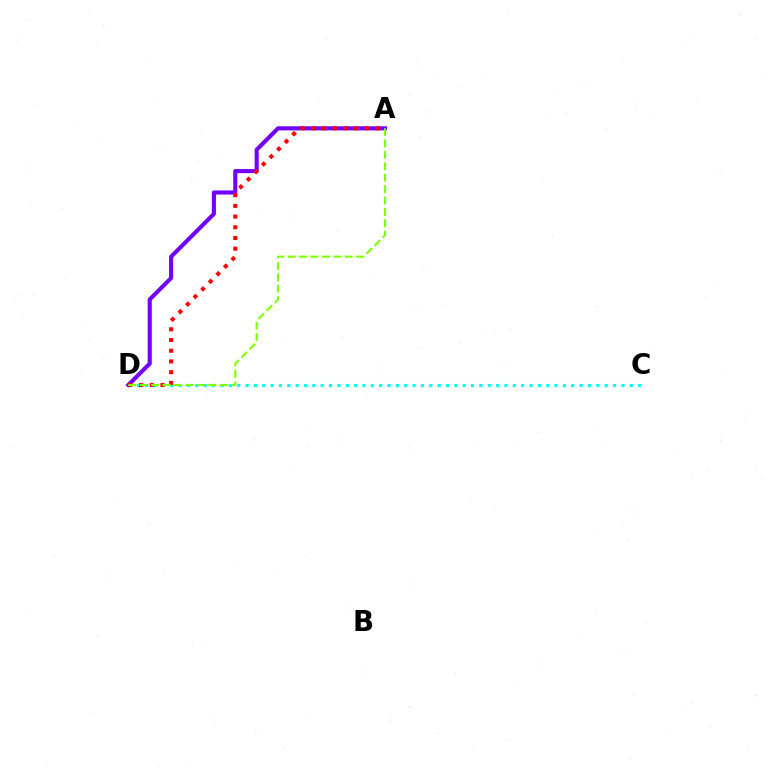{('C', 'D'): [{'color': '#00fff6', 'line_style': 'dotted', 'thickness': 2.27}], ('A', 'D'): [{'color': '#7200ff', 'line_style': 'solid', 'thickness': 2.95}, {'color': '#ff0000', 'line_style': 'dotted', 'thickness': 2.91}, {'color': '#84ff00', 'line_style': 'dashed', 'thickness': 1.55}]}